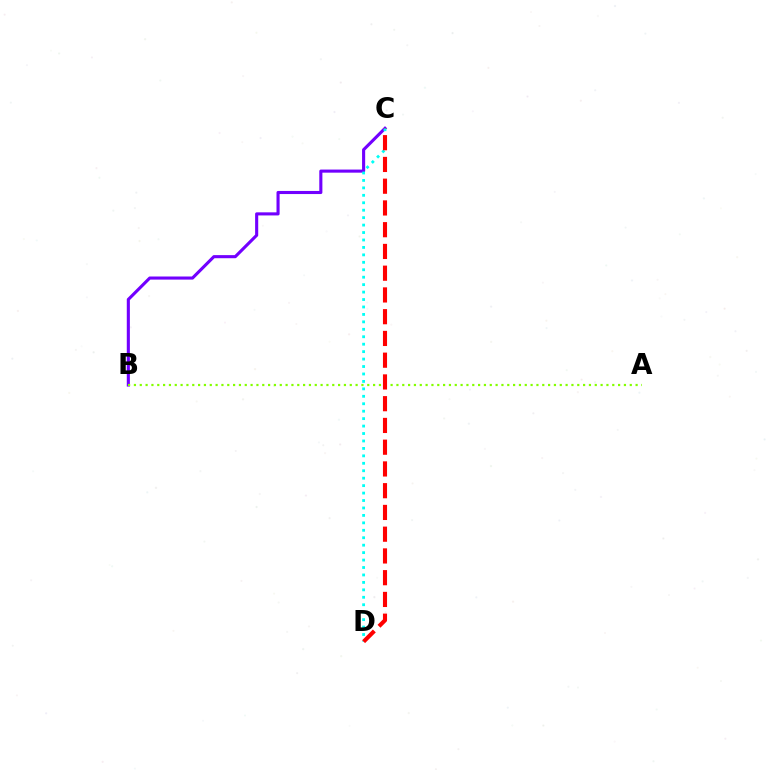{('B', 'C'): [{'color': '#7200ff', 'line_style': 'solid', 'thickness': 2.23}], ('C', 'D'): [{'color': '#00fff6', 'line_style': 'dotted', 'thickness': 2.02}, {'color': '#ff0000', 'line_style': 'dashed', 'thickness': 2.95}], ('A', 'B'): [{'color': '#84ff00', 'line_style': 'dotted', 'thickness': 1.58}]}